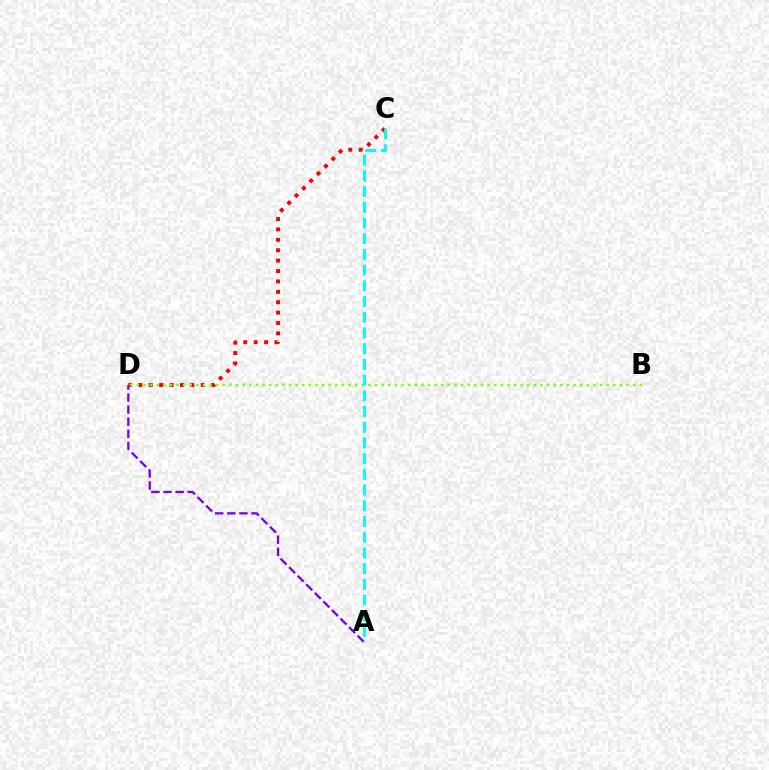{('A', 'D'): [{'color': '#7200ff', 'line_style': 'dashed', 'thickness': 1.65}], ('C', 'D'): [{'color': '#ff0000', 'line_style': 'dotted', 'thickness': 2.83}], ('B', 'D'): [{'color': '#84ff00', 'line_style': 'dotted', 'thickness': 1.8}], ('A', 'C'): [{'color': '#00fff6', 'line_style': 'dashed', 'thickness': 2.13}]}